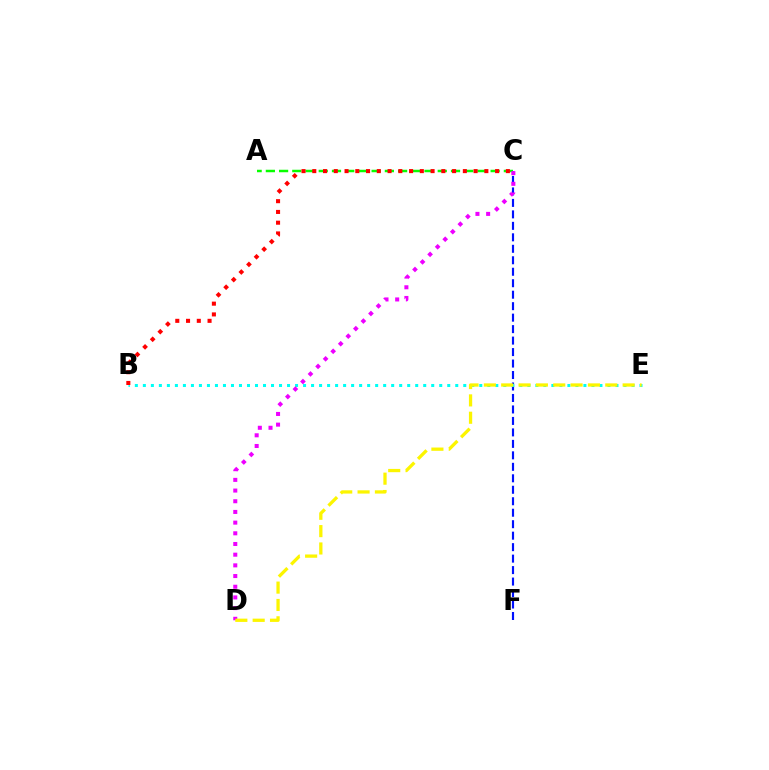{('C', 'F'): [{'color': '#0010ff', 'line_style': 'dashed', 'thickness': 1.56}], ('B', 'E'): [{'color': '#00fff6', 'line_style': 'dotted', 'thickness': 2.18}], ('A', 'C'): [{'color': '#08ff00', 'line_style': 'dashed', 'thickness': 1.8}], ('C', 'D'): [{'color': '#ee00ff', 'line_style': 'dotted', 'thickness': 2.9}], ('B', 'C'): [{'color': '#ff0000', 'line_style': 'dotted', 'thickness': 2.92}], ('D', 'E'): [{'color': '#fcf500', 'line_style': 'dashed', 'thickness': 2.36}]}